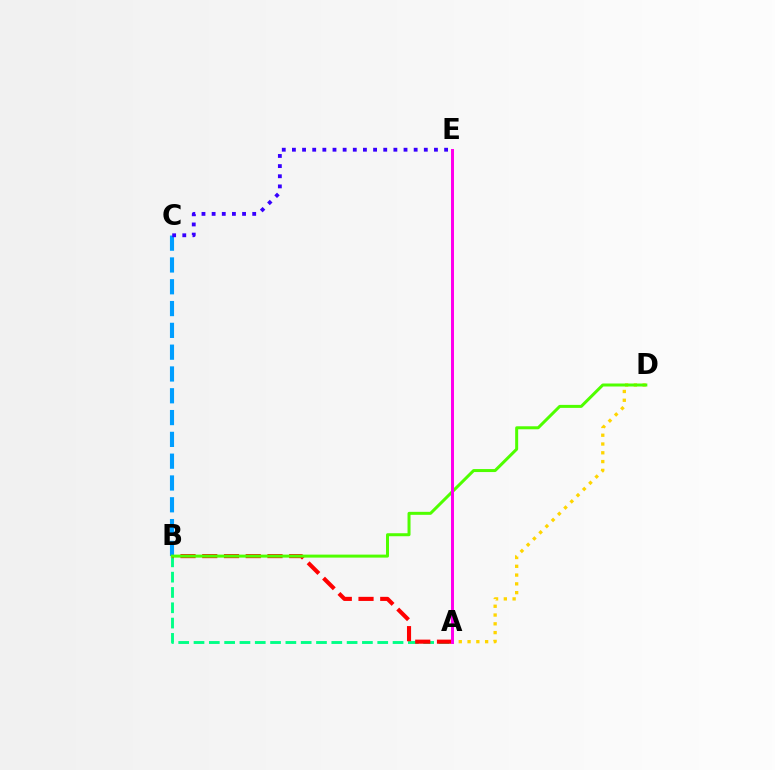{('A', 'B'): [{'color': '#00ff86', 'line_style': 'dashed', 'thickness': 2.08}, {'color': '#ff0000', 'line_style': 'dashed', 'thickness': 2.95}], ('A', 'D'): [{'color': '#ffd500', 'line_style': 'dotted', 'thickness': 2.39}], ('B', 'C'): [{'color': '#009eff', 'line_style': 'dashed', 'thickness': 2.96}], ('C', 'E'): [{'color': '#3700ff', 'line_style': 'dotted', 'thickness': 2.76}], ('B', 'D'): [{'color': '#4fff00', 'line_style': 'solid', 'thickness': 2.16}], ('A', 'E'): [{'color': '#ff00ed', 'line_style': 'solid', 'thickness': 2.16}]}